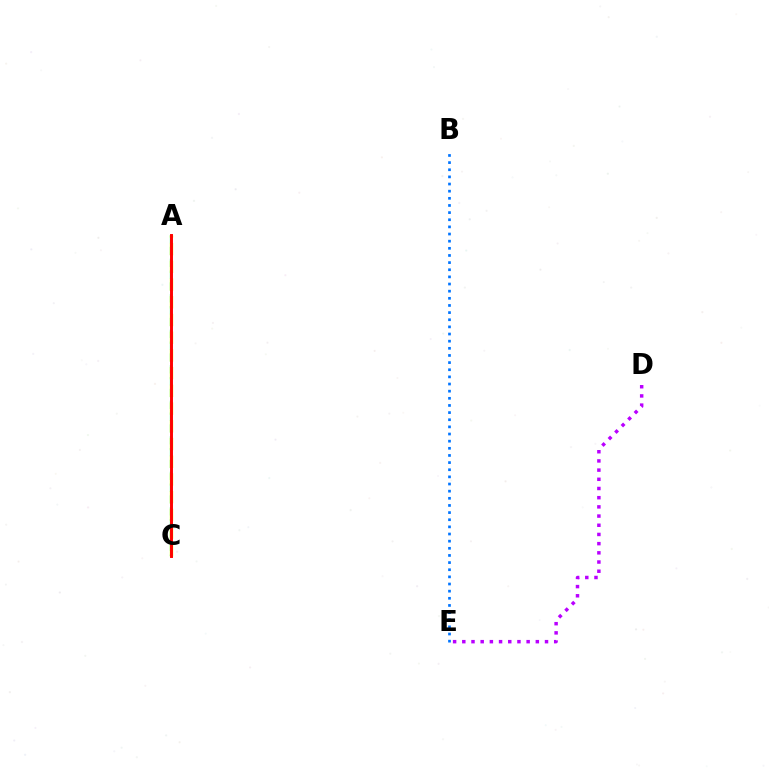{('A', 'C'): [{'color': '#00ff5c', 'line_style': 'dashed', 'thickness': 1.61}, {'color': '#d1ff00', 'line_style': 'dashed', 'thickness': 2.41}, {'color': '#ff0000', 'line_style': 'solid', 'thickness': 2.12}], ('B', 'E'): [{'color': '#0074ff', 'line_style': 'dotted', 'thickness': 1.94}], ('D', 'E'): [{'color': '#b900ff', 'line_style': 'dotted', 'thickness': 2.5}]}